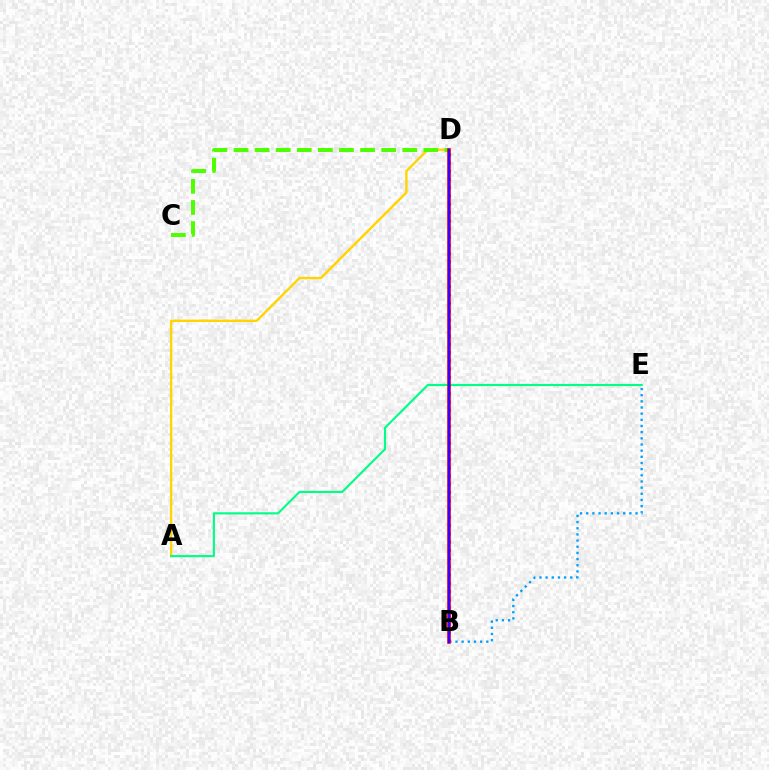{('A', 'D'): [{'color': '#ffd500', 'line_style': 'solid', 'thickness': 1.7}], ('B', 'E'): [{'color': '#009eff', 'line_style': 'dotted', 'thickness': 1.67}], ('C', 'D'): [{'color': '#4fff00', 'line_style': 'dashed', 'thickness': 2.87}], ('B', 'D'): [{'color': '#ff00ed', 'line_style': 'dotted', 'thickness': 2.24}, {'color': '#ff0000', 'line_style': 'solid', 'thickness': 2.57}, {'color': '#3700ff', 'line_style': 'solid', 'thickness': 1.66}], ('A', 'E'): [{'color': '#00ff86', 'line_style': 'solid', 'thickness': 1.54}]}